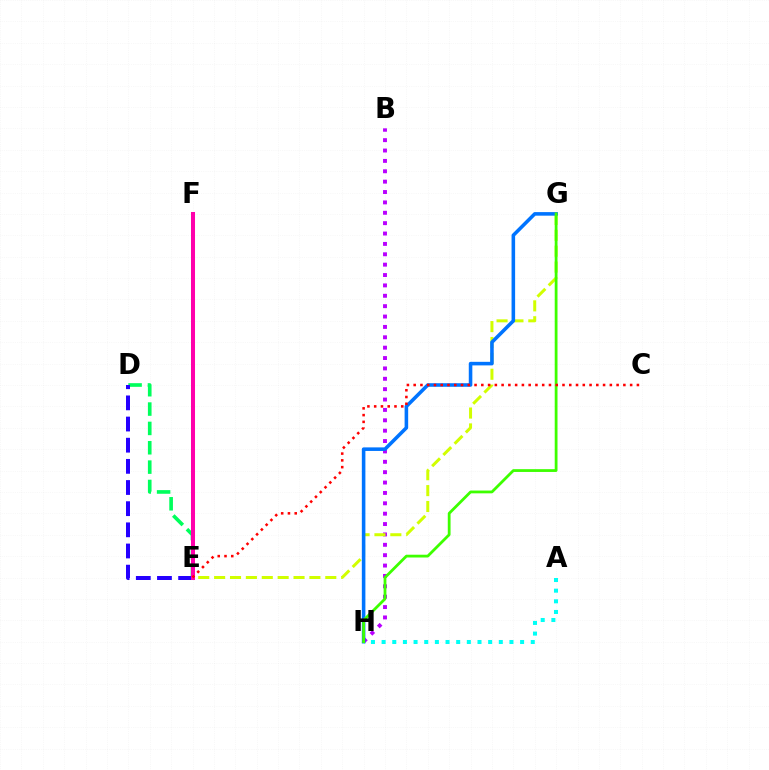{('D', 'E'): [{'color': '#00ff5c', 'line_style': 'dashed', 'thickness': 2.63}, {'color': '#2500ff', 'line_style': 'dashed', 'thickness': 2.87}], ('B', 'H'): [{'color': '#b900ff', 'line_style': 'dotted', 'thickness': 2.82}], ('E', 'F'): [{'color': '#ff9400', 'line_style': 'dashed', 'thickness': 2.84}, {'color': '#ff00ac', 'line_style': 'solid', 'thickness': 2.9}], ('E', 'G'): [{'color': '#d1ff00', 'line_style': 'dashed', 'thickness': 2.16}], ('G', 'H'): [{'color': '#0074ff', 'line_style': 'solid', 'thickness': 2.57}, {'color': '#3dff00', 'line_style': 'solid', 'thickness': 2.01}], ('A', 'H'): [{'color': '#00fff6', 'line_style': 'dotted', 'thickness': 2.89}], ('C', 'E'): [{'color': '#ff0000', 'line_style': 'dotted', 'thickness': 1.84}]}